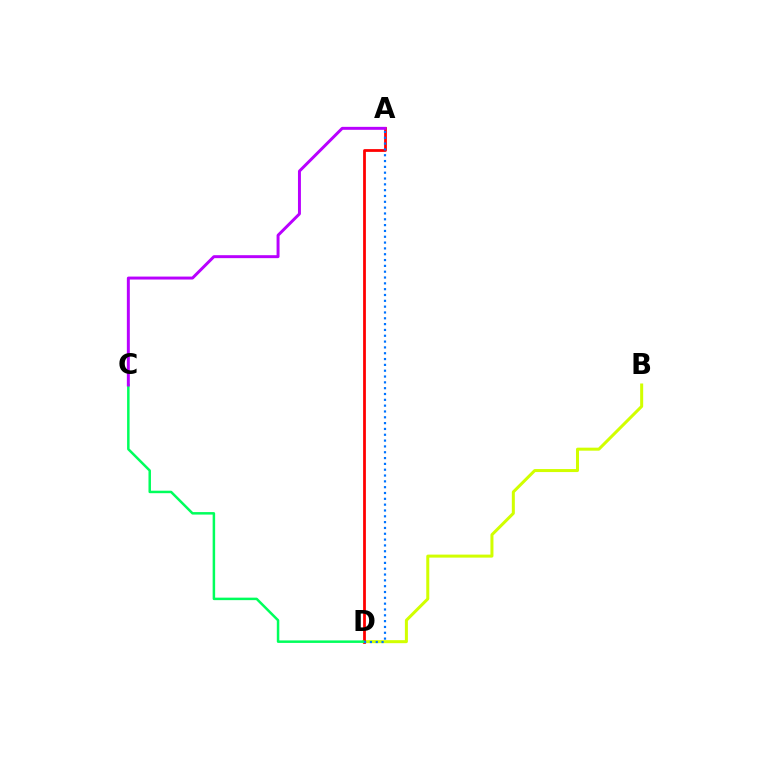{('B', 'D'): [{'color': '#d1ff00', 'line_style': 'solid', 'thickness': 2.17}], ('A', 'D'): [{'color': '#ff0000', 'line_style': 'solid', 'thickness': 2.0}, {'color': '#0074ff', 'line_style': 'dotted', 'thickness': 1.58}], ('C', 'D'): [{'color': '#00ff5c', 'line_style': 'solid', 'thickness': 1.79}], ('A', 'C'): [{'color': '#b900ff', 'line_style': 'solid', 'thickness': 2.13}]}